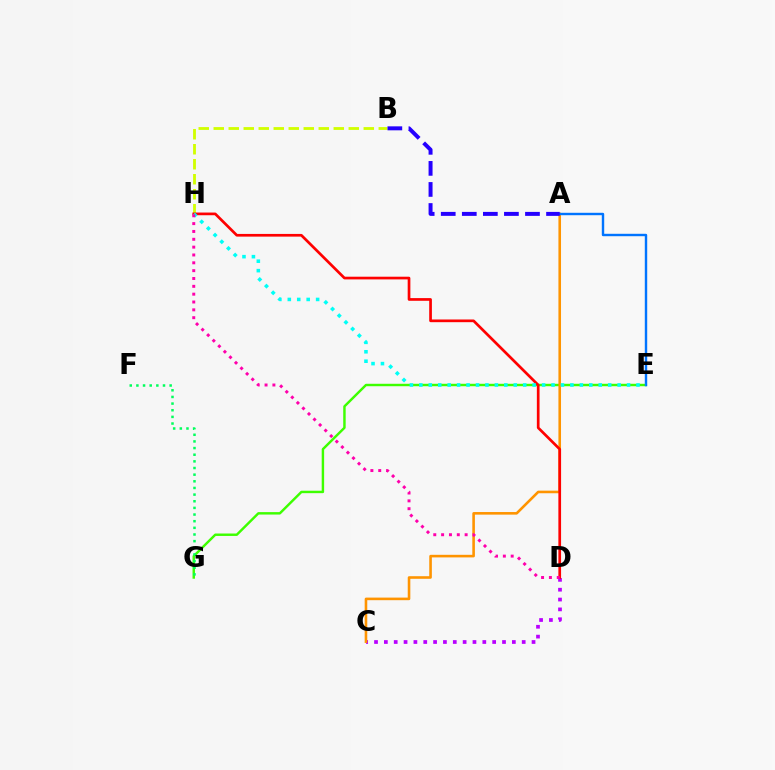{('C', 'D'): [{'color': '#b900ff', 'line_style': 'dotted', 'thickness': 2.67}], ('E', 'G'): [{'color': '#3dff00', 'line_style': 'solid', 'thickness': 1.75}], ('A', 'C'): [{'color': '#ff9400', 'line_style': 'solid', 'thickness': 1.87}], ('B', 'H'): [{'color': '#d1ff00', 'line_style': 'dashed', 'thickness': 2.04}], ('A', 'E'): [{'color': '#0074ff', 'line_style': 'solid', 'thickness': 1.74}], ('D', 'H'): [{'color': '#ff0000', 'line_style': 'solid', 'thickness': 1.94}, {'color': '#ff00ac', 'line_style': 'dotted', 'thickness': 2.13}], ('A', 'B'): [{'color': '#2500ff', 'line_style': 'dashed', 'thickness': 2.86}], ('F', 'G'): [{'color': '#00ff5c', 'line_style': 'dotted', 'thickness': 1.81}], ('E', 'H'): [{'color': '#00fff6', 'line_style': 'dotted', 'thickness': 2.57}]}